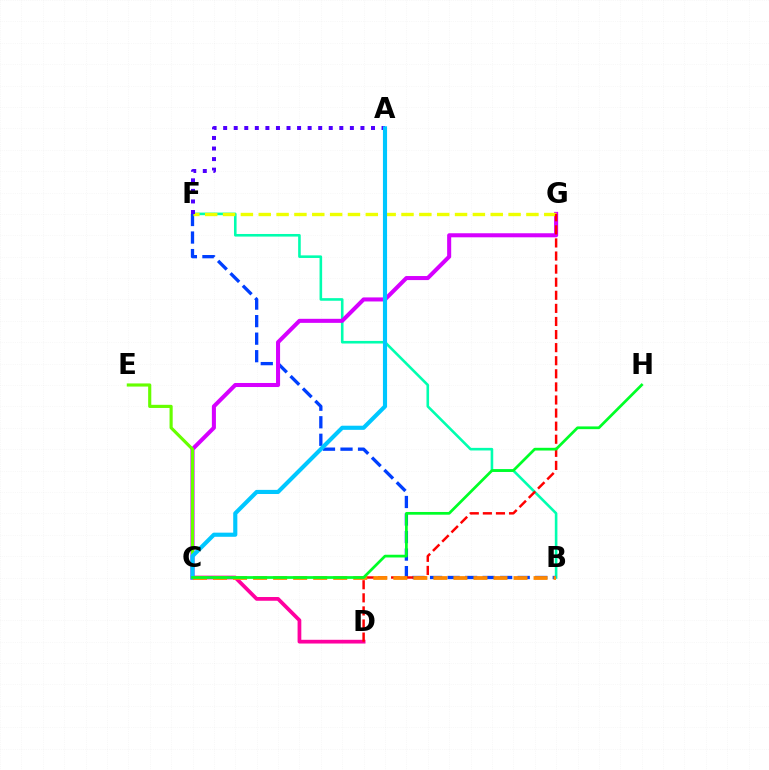{('B', 'F'): [{'color': '#00ffaf', 'line_style': 'solid', 'thickness': 1.87}, {'color': '#003fff', 'line_style': 'dashed', 'thickness': 2.38}], ('C', 'G'): [{'color': '#d600ff', 'line_style': 'solid', 'thickness': 2.92}], ('C', 'D'): [{'color': '#ff00a0', 'line_style': 'solid', 'thickness': 2.69}], ('F', 'G'): [{'color': '#eeff00', 'line_style': 'dashed', 'thickness': 2.42}], ('D', 'G'): [{'color': '#ff0000', 'line_style': 'dashed', 'thickness': 1.78}], ('A', 'F'): [{'color': '#4f00ff', 'line_style': 'dotted', 'thickness': 2.87}], ('C', 'E'): [{'color': '#66ff00', 'line_style': 'solid', 'thickness': 2.26}], ('A', 'C'): [{'color': '#00c7ff', 'line_style': 'solid', 'thickness': 2.97}], ('B', 'C'): [{'color': '#ff8800', 'line_style': 'dashed', 'thickness': 2.72}], ('C', 'H'): [{'color': '#00ff27', 'line_style': 'solid', 'thickness': 1.97}]}